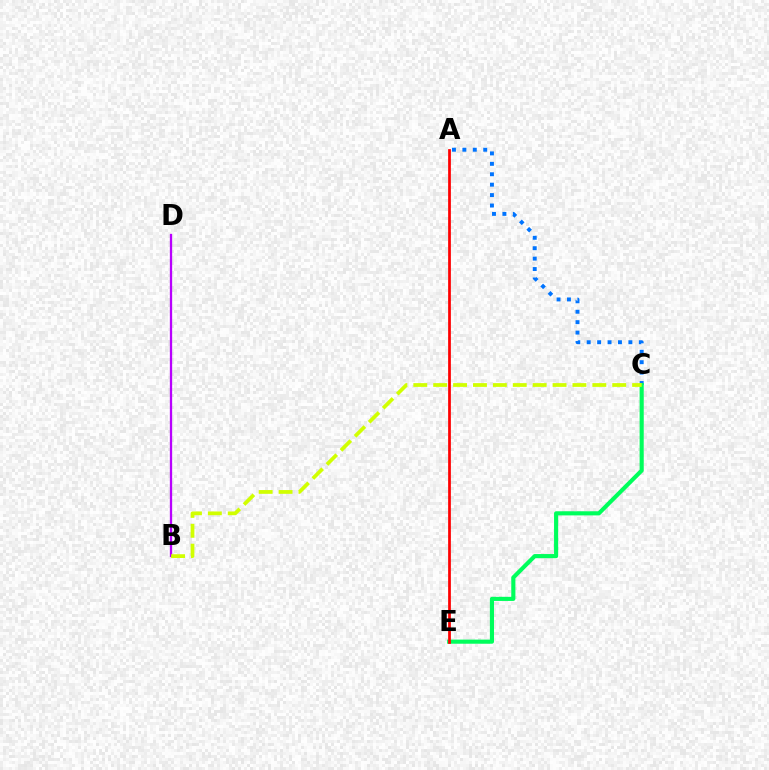{('A', 'C'): [{'color': '#0074ff', 'line_style': 'dotted', 'thickness': 2.83}], ('B', 'D'): [{'color': '#b900ff', 'line_style': 'solid', 'thickness': 1.65}], ('C', 'E'): [{'color': '#00ff5c', 'line_style': 'solid', 'thickness': 2.97}], ('A', 'E'): [{'color': '#ff0000', 'line_style': 'solid', 'thickness': 1.97}], ('B', 'C'): [{'color': '#d1ff00', 'line_style': 'dashed', 'thickness': 2.7}]}